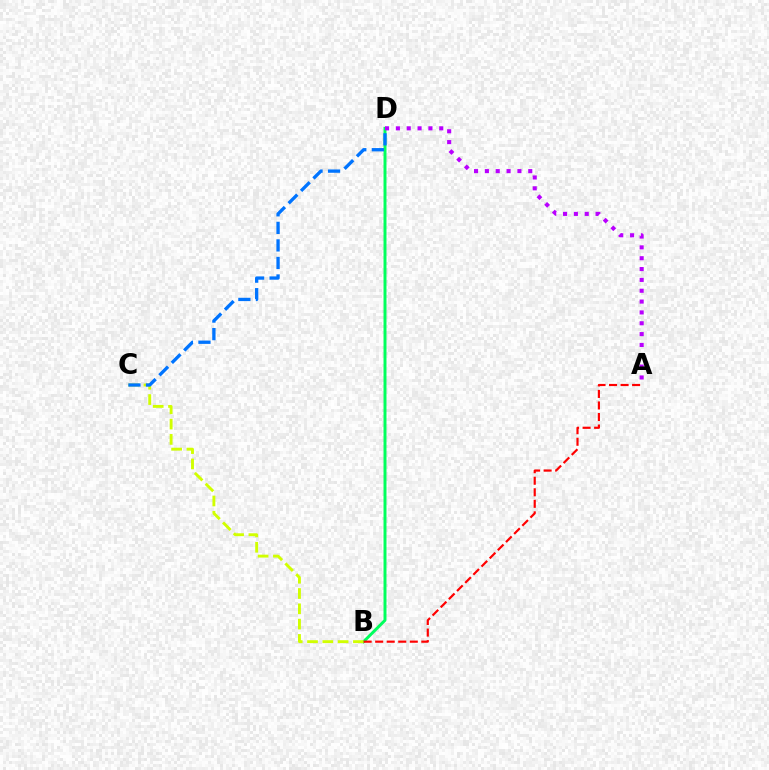{('B', 'D'): [{'color': '#00ff5c', 'line_style': 'solid', 'thickness': 2.13}], ('B', 'C'): [{'color': '#d1ff00', 'line_style': 'dashed', 'thickness': 2.08}], ('C', 'D'): [{'color': '#0074ff', 'line_style': 'dashed', 'thickness': 2.38}], ('A', 'B'): [{'color': '#ff0000', 'line_style': 'dashed', 'thickness': 1.57}], ('A', 'D'): [{'color': '#b900ff', 'line_style': 'dotted', 'thickness': 2.95}]}